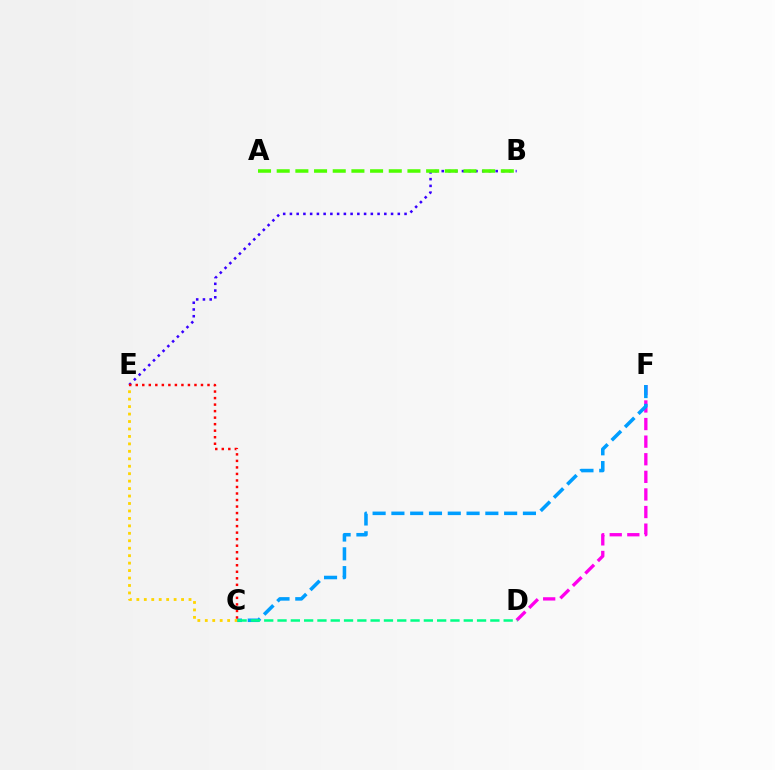{('B', 'E'): [{'color': '#3700ff', 'line_style': 'dotted', 'thickness': 1.83}], ('D', 'F'): [{'color': '#ff00ed', 'line_style': 'dashed', 'thickness': 2.39}], ('C', 'F'): [{'color': '#009eff', 'line_style': 'dashed', 'thickness': 2.55}], ('A', 'B'): [{'color': '#4fff00', 'line_style': 'dashed', 'thickness': 2.54}], ('C', 'E'): [{'color': '#ffd500', 'line_style': 'dotted', 'thickness': 2.02}, {'color': '#ff0000', 'line_style': 'dotted', 'thickness': 1.77}], ('C', 'D'): [{'color': '#00ff86', 'line_style': 'dashed', 'thickness': 1.81}]}